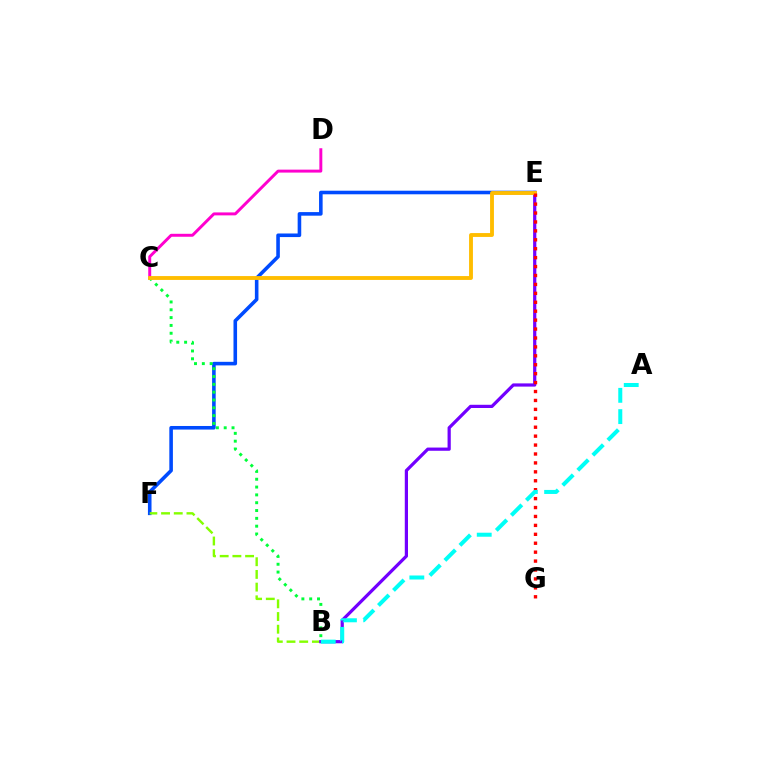{('E', 'F'): [{'color': '#004bff', 'line_style': 'solid', 'thickness': 2.58}], ('B', 'F'): [{'color': '#84ff00', 'line_style': 'dashed', 'thickness': 1.73}], ('C', 'D'): [{'color': '#ff00cf', 'line_style': 'solid', 'thickness': 2.12}], ('B', 'C'): [{'color': '#00ff39', 'line_style': 'dotted', 'thickness': 2.13}], ('B', 'E'): [{'color': '#7200ff', 'line_style': 'solid', 'thickness': 2.31}], ('C', 'E'): [{'color': '#ffbd00', 'line_style': 'solid', 'thickness': 2.78}], ('E', 'G'): [{'color': '#ff0000', 'line_style': 'dotted', 'thickness': 2.42}], ('A', 'B'): [{'color': '#00fff6', 'line_style': 'dashed', 'thickness': 2.89}]}